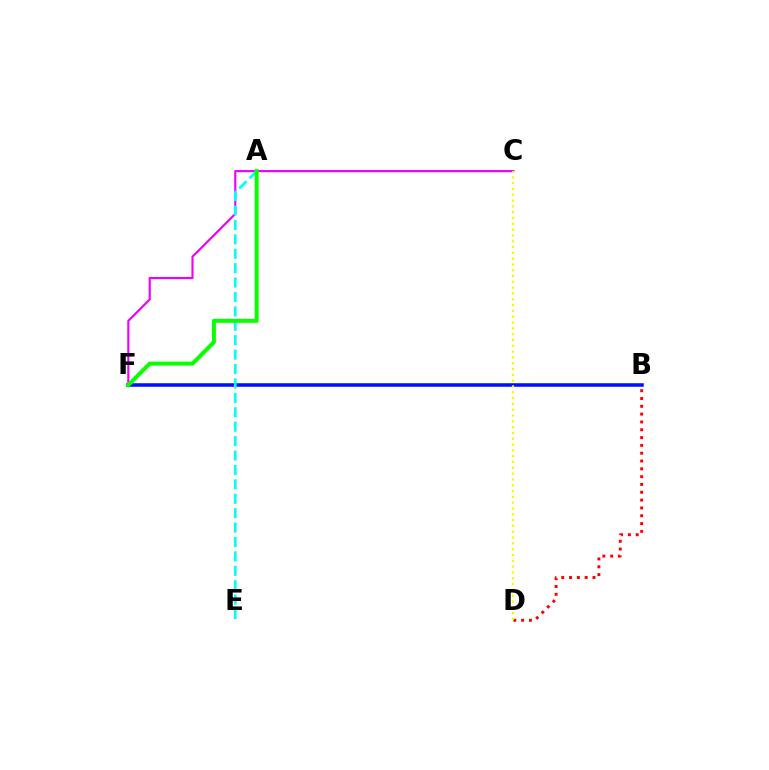{('B', 'F'): [{'color': '#0010ff', 'line_style': 'solid', 'thickness': 2.54}], ('C', 'F'): [{'color': '#ee00ff', 'line_style': 'solid', 'thickness': 1.55}], ('B', 'D'): [{'color': '#ff0000', 'line_style': 'dotted', 'thickness': 2.12}], ('A', 'E'): [{'color': '#00fff6', 'line_style': 'dashed', 'thickness': 1.96}], ('C', 'D'): [{'color': '#fcf500', 'line_style': 'dotted', 'thickness': 1.58}], ('A', 'F'): [{'color': '#08ff00', 'line_style': 'solid', 'thickness': 2.88}]}